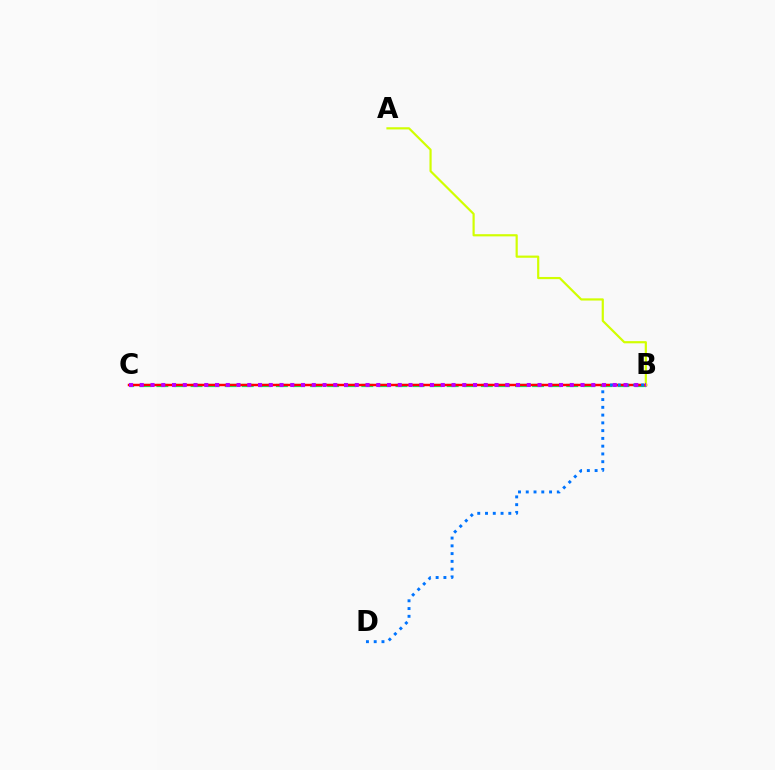{('B', 'C'): [{'color': '#00ff5c', 'line_style': 'dashed', 'thickness': 2.32}, {'color': '#ff0000', 'line_style': 'solid', 'thickness': 1.77}, {'color': '#b900ff', 'line_style': 'dotted', 'thickness': 2.92}], ('A', 'B'): [{'color': '#d1ff00', 'line_style': 'solid', 'thickness': 1.57}], ('B', 'D'): [{'color': '#0074ff', 'line_style': 'dotted', 'thickness': 2.11}]}